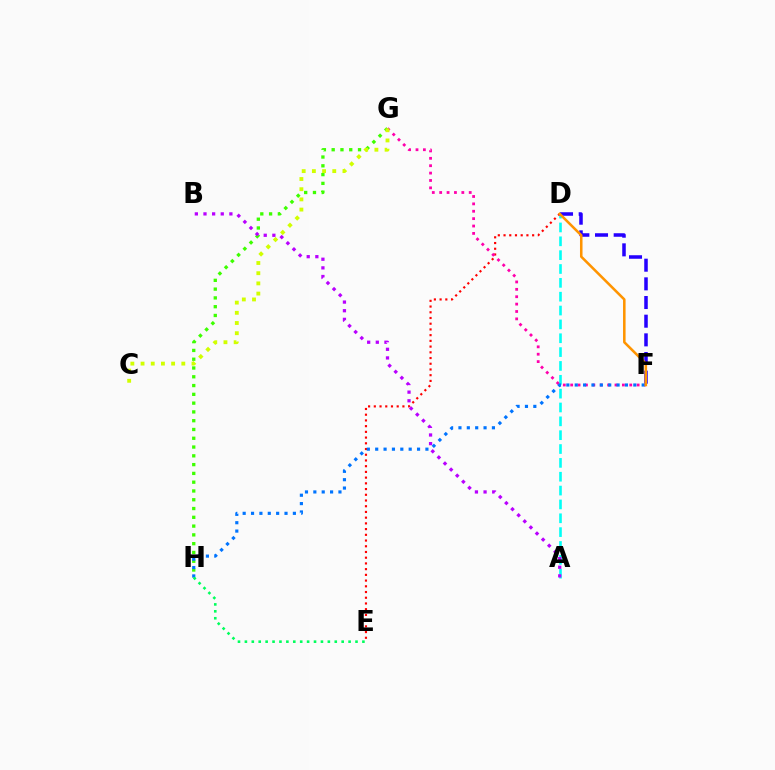{('D', 'F'): [{'color': '#2500ff', 'line_style': 'dashed', 'thickness': 2.54}, {'color': '#ff9400', 'line_style': 'solid', 'thickness': 1.83}], ('A', 'D'): [{'color': '#00fff6', 'line_style': 'dashed', 'thickness': 1.88}], ('D', 'E'): [{'color': '#ff0000', 'line_style': 'dotted', 'thickness': 1.55}], ('G', 'H'): [{'color': '#3dff00', 'line_style': 'dotted', 'thickness': 2.39}], ('F', 'G'): [{'color': '#ff00ac', 'line_style': 'dotted', 'thickness': 2.01}], ('A', 'B'): [{'color': '#b900ff', 'line_style': 'dotted', 'thickness': 2.35}], ('F', 'H'): [{'color': '#0074ff', 'line_style': 'dotted', 'thickness': 2.27}], ('E', 'H'): [{'color': '#00ff5c', 'line_style': 'dotted', 'thickness': 1.88}], ('C', 'G'): [{'color': '#d1ff00', 'line_style': 'dotted', 'thickness': 2.77}]}